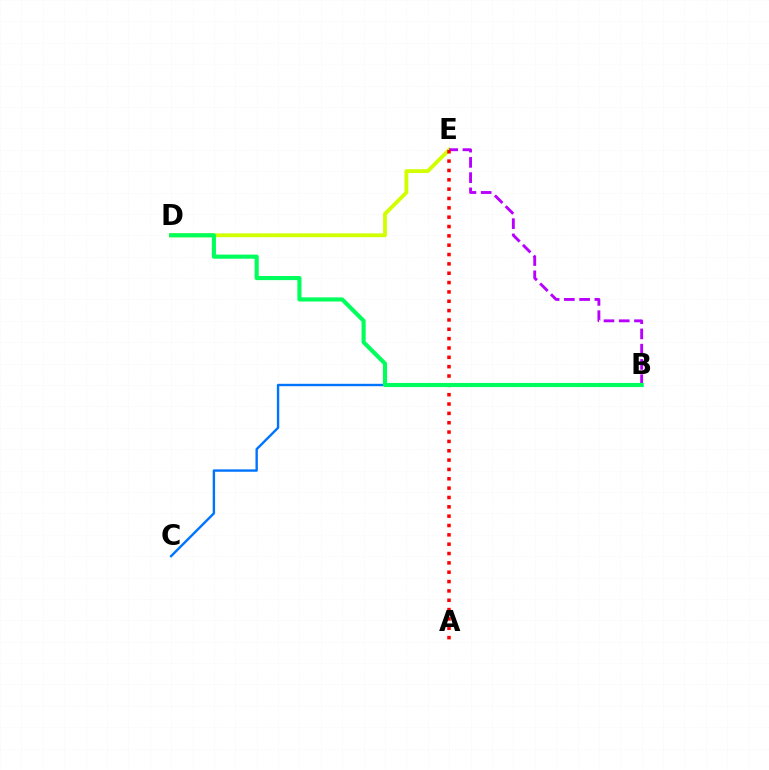{('D', 'E'): [{'color': '#d1ff00', 'line_style': 'solid', 'thickness': 2.76}], ('B', 'E'): [{'color': '#b900ff', 'line_style': 'dashed', 'thickness': 2.07}], ('B', 'C'): [{'color': '#0074ff', 'line_style': 'solid', 'thickness': 1.72}], ('A', 'E'): [{'color': '#ff0000', 'line_style': 'dotted', 'thickness': 2.54}], ('B', 'D'): [{'color': '#00ff5c', 'line_style': 'solid', 'thickness': 2.97}]}